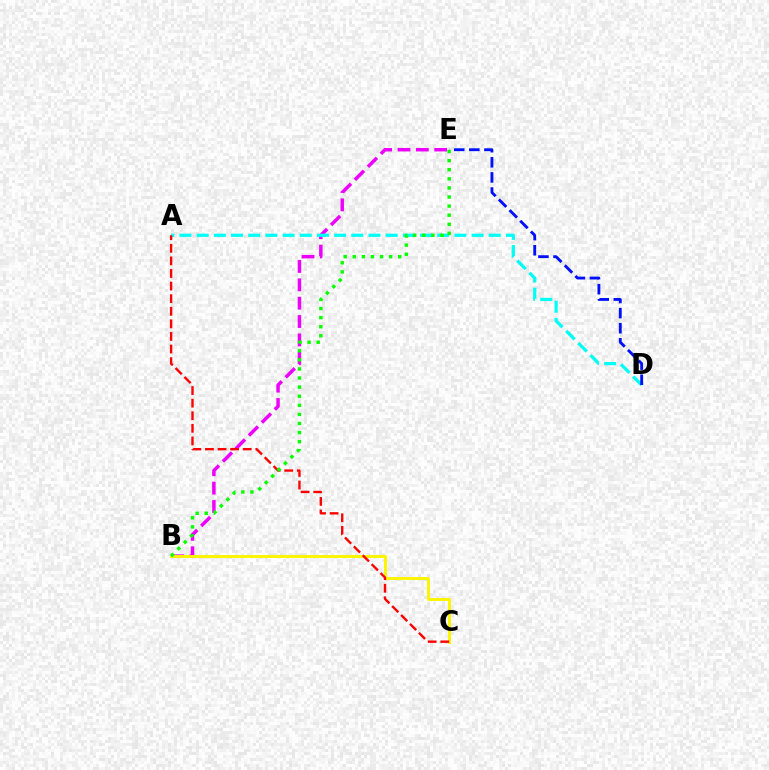{('B', 'E'): [{'color': '#ee00ff', 'line_style': 'dashed', 'thickness': 2.49}, {'color': '#08ff00', 'line_style': 'dotted', 'thickness': 2.47}], ('A', 'D'): [{'color': '#00fff6', 'line_style': 'dashed', 'thickness': 2.33}], ('B', 'C'): [{'color': '#fcf500', 'line_style': 'solid', 'thickness': 2.1}], ('A', 'C'): [{'color': '#ff0000', 'line_style': 'dashed', 'thickness': 1.71}], ('D', 'E'): [{'color': '#0010ff', 'line_style': 'dashed', 'thickness': 2.05}]}